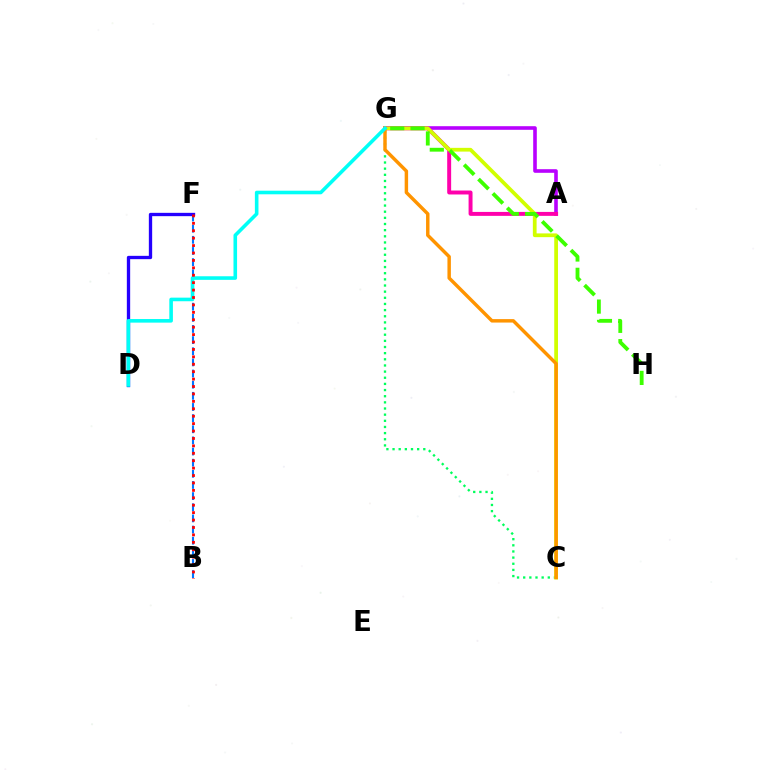{('A', 'G'): [{'color': '#b900ff', 'line_style': 'solid', 'thickness': 2.6}, {'color': '#ff00ac', 'line_style': 'solid', 'thickness': 2.84}], ('B', 'F'): [{'color': '#0074ff', 'line_style': 'dashed', 'thickness': 1.51}, {'color': '#ff0000', 'line_style': 'dotted', 'thickness': 2.02}], ('C', 'G'): [{'color': '#00ff5c', 'line_style': 'dotted', 'thickness': 1.67}, {'color': '#d1ff00', 'line_style': 'solid', 'thickness': 2.7}, {'color': '#ff9400', 'line_style': 'solid', 'thickness': 2.48}], ('D', 'F'): [{'color': '#2500ff', 'line_style': 'solid', 'thickness': 2.39}], ('G', 'H'): [{'color': '#3dff00', 'line_style': 'dashed', 'thickness': 2.76}], ('D', 'G'): [{'color': '#00fff6', 'line_style': 'solid', 'thickness': 2.59}]}